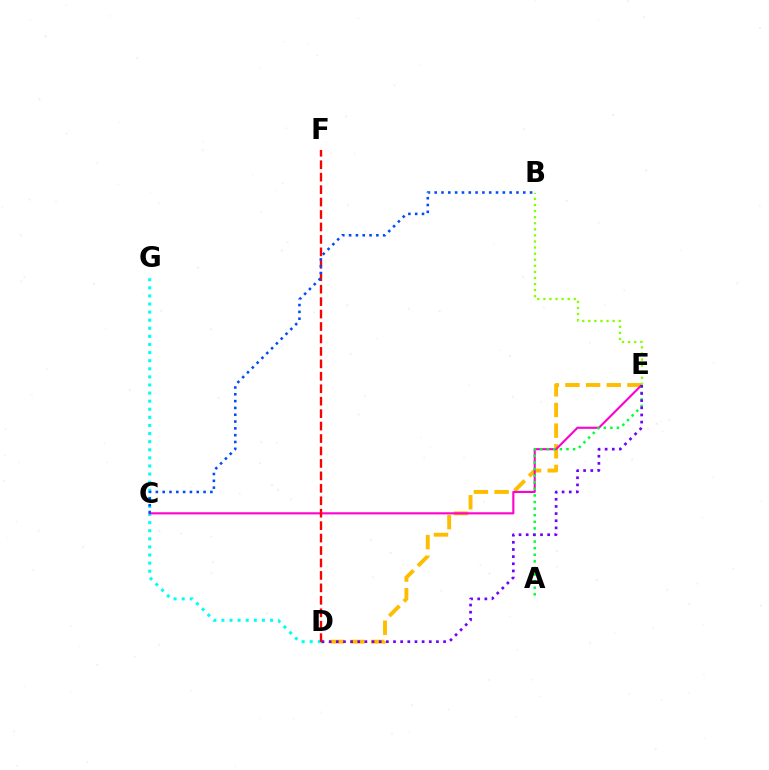{('D', 'E'): [{'color': '#ffbd00', 'line_style': 'dashed', 'thickness': 2.81}, {'color': '#7200ff', 'line_style': 'dotted', 'thickness': 1.94}], ('D', 'G'): [{'color': '#00fff6', 'line_style': 'dotted', 'thickness': 2.2}], ('C', 'E'): [{'color': '#ff00cf', 'line_style': 'solid', 'thickness': 1.52}], ('A', 'E'): [{'color': '#00ff39', 'line_style': 'dotted', 'thickness': 1.79}], ('D', 'F'): [{'color': '#ff0000', 'line_style': 'dashed', 'thickness': 1.69}], ('B', 'E'): [{'color': '#84ff00', 'line_style': 'dotted', 'thickness': 1.65}], ('B', 'C'): [{'color': '#004bff', 'line_style': 'dotted', 'thickness': 1.85}]}